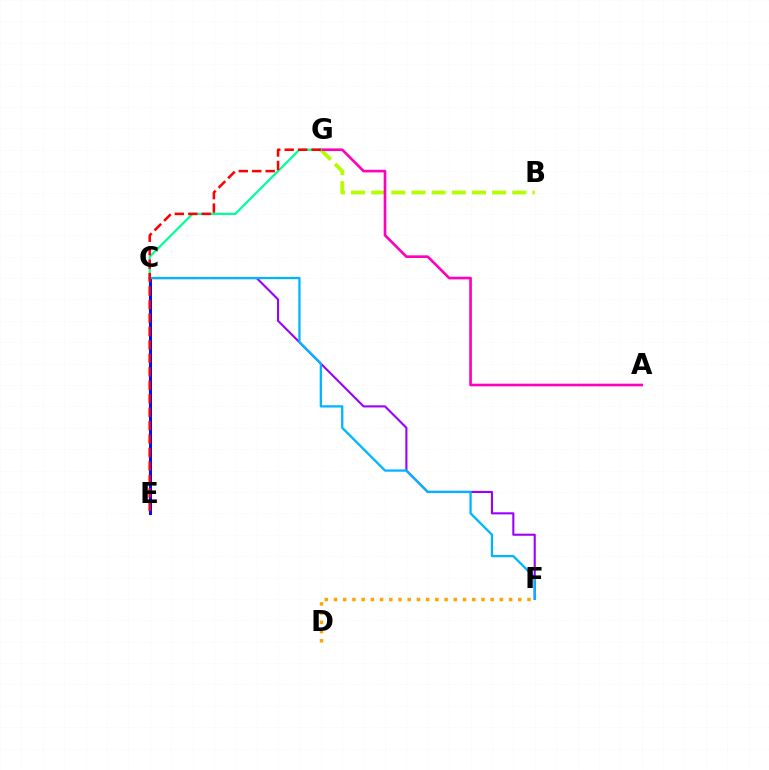{('C', 'F'): [{'color': '#9b00ff', 'line_style': 'solid', 'thickness': 1.51}, {'color': '#00b5ff', 'line_style': 'solid', 'thickness': 1.64}], ('C', 'E'): [{'color': '#08ff00', 'line_style': 'dotted', 'thickness': 1.7}, {'color': '#0010ff', 'line_style': 'solid', 'thickness': 2.17}], ('D', 'F'): [{'color': '#ffa500', 'line_style': 'dotted', 'thickness': 2.5}], ('B', 'G'): [{'color': '#b3ff00', 'line_style': 'dashed', 'thickness': 2.74}], ('A', 'G'): [{'color': '#ff00bd', 'line_style': 'solid', 'thickness': 1.9}], ('C', 'G'): [{'color': '#00ff9d', 'line_style': 'solid', 'thickness': 1.61}], ('E', 'G'): [{'color': '#ff0000', 'line_style': 'dashed', 'thickness': 1.83}]}